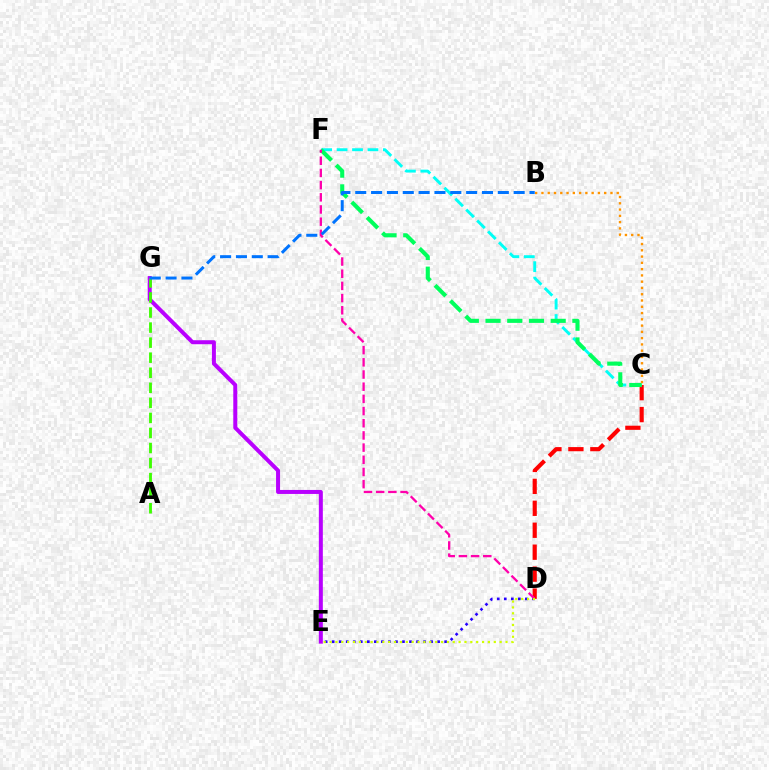{('C', 'D'): [{'color': '#ff0000', 'line_style': 'dashed', 'thickness': 2.98}], ('D', 'E'): [{'color': '#2500ff', 'line_style': 'dotted', 'thickness': 1.91}, {'color': '#d1ff00', 'line_style': 'dotted', 'thickness': 1.59}], ('C', 'F'): [{'color': '#00fff6', 'line_style': 'dashed', 'thickness': 2.1}, {'color': '#00ff5c', 'line_style': 'dashed', 'thickness': 2.95}], ('E', 'G'): [{'color': '#b900ff', 'line_style': 'solid', 'thickness': 2.88}], ('A', 'G'): [{'color': '#3dff00', 'line_style': 'dashed', 'thickness': 2.05}], ('D', 'F'): [{'color': '#ff00ac', 'line_style': 'dashed', 'thickness': 1.66}], ('B', 'C'): [{'color': '#ff9400', 'line_style': 'dotted', 'thickness': 1.7}], ('B', 'G'): [{'color': '#0074ff', 'line_style': 'dashed', 'thickness': 2.15}]}